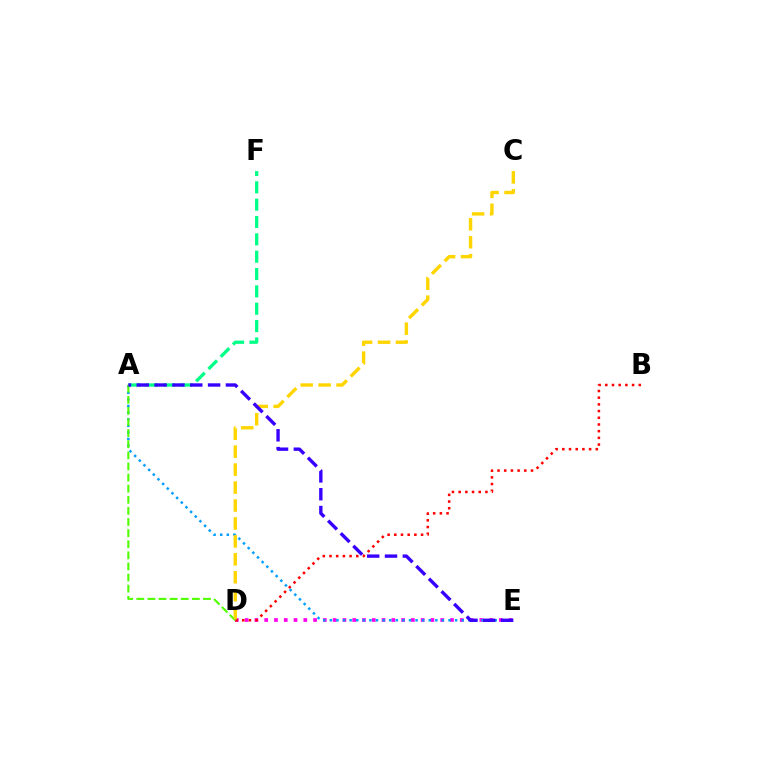{('D', 'E'): [{'color': '#ff00ed', 'line_style': 'dotted', 'thickness': 2.66}], ('B', 'D'): [{'color': '#ff0000', 'line_style': 'dotted', 'thickness': 1.82}], ('A', 'E'): [{'color': '#009eff', 'line_style': 'dotted', 'thickness': 1.79}, {'color': '#3700ff', 'line_style': 'dashed', 'thickness': 2.42}], ('A', 'F'): [{'color': '#00ff86', 'line_style': 'dashed', 'thickness': 2.36}], ('A', 'D'): [{'color': '#4fff00', 'line_style': 'dashed', 'thickness': 1.51}], ('C', 'D'): [{'color': '#ffd500', 'line_style': 'dashed', 'thickness': 2.44}]}